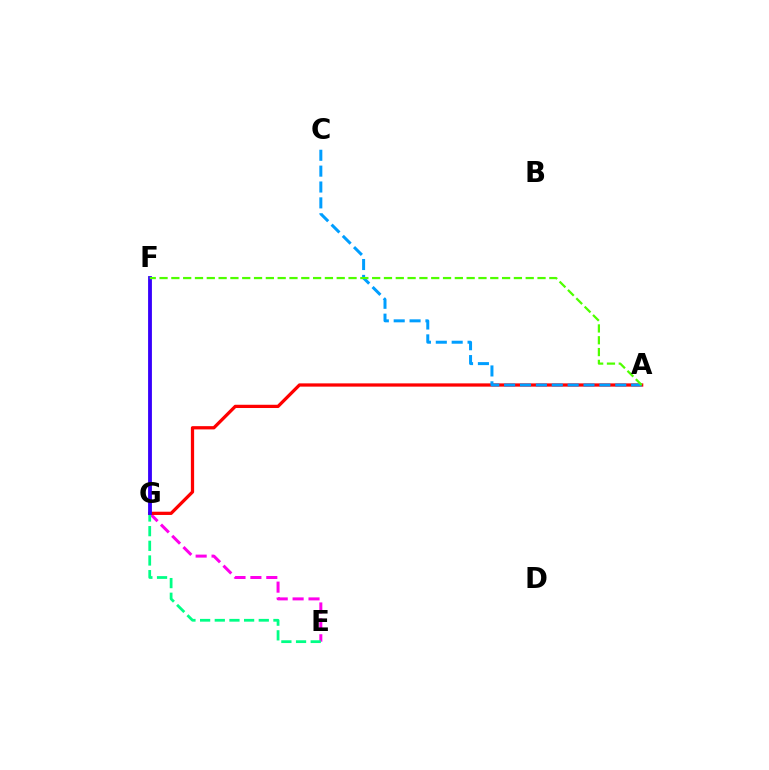{('F', 'G'): [{'color': '#ffd500', 'line_style': 'solid', 'thickness': 1.64}, {'color': '#3700ff', 'line_style': 'solid', 'thickness': 2.75}], ('E', 'G'): [{'color': '#ff00ed', 'line_style': 'dashed', 'thickness': 2.16}, {'color': '#00ff86', 'line_style': 'dashed', 'thickness': 1.99}], ('A', 'G'): [{'color': '#ff0000', 'line_style': 'solid', 'thickness': 2.34}], ('A', 'C'): [{'color': '#009eff', 'line_style': 'dashed', 'thickness': 2.16}], ('A', 'F'): [{'color': '#4fff00', 'line_style': 'dashed', 'thickness': 1.6}]}